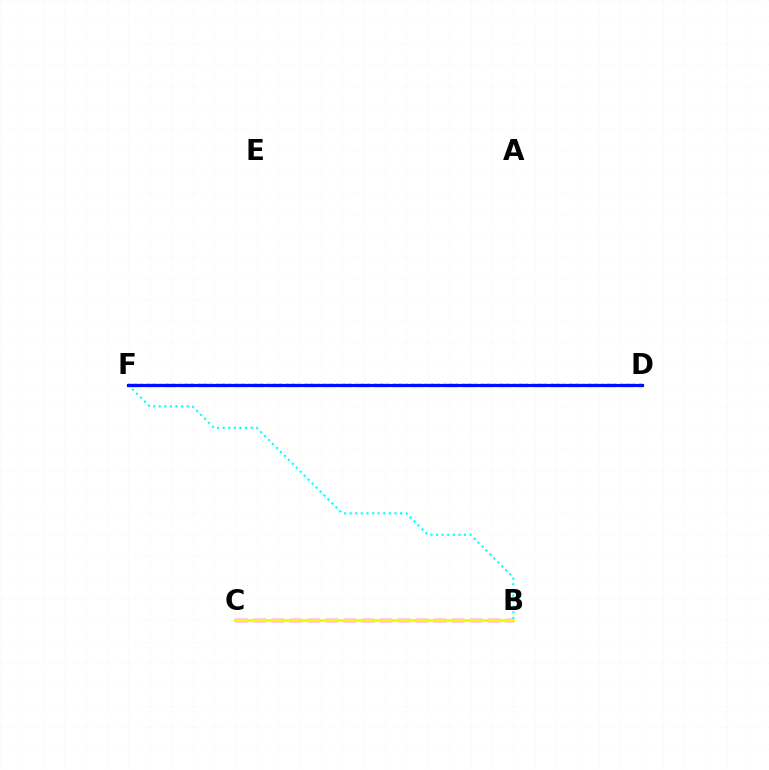{('D', 'F'): [{'color': '#08ff00', 'line_style': 'dashed', 'thickness': 2.39}, {'color': '#ff0000', 'line_style': 'dotted', 'thickness': 1.71}, {'color': '#0010ff', 'line_style': 'solid', 'thickness': 2.29}], ('B', 'C'): [{'color': '#ee00ff', 'line_style': 'dashed', 'thickness': 2.45}, {'color': '#fcf500', 'line_style': 'solid', 'thickness': 2.25}], ('B', 'F'): [{'color': '#00fff6', 'line_style': 'dotted', 'thickness': 1.52}]}